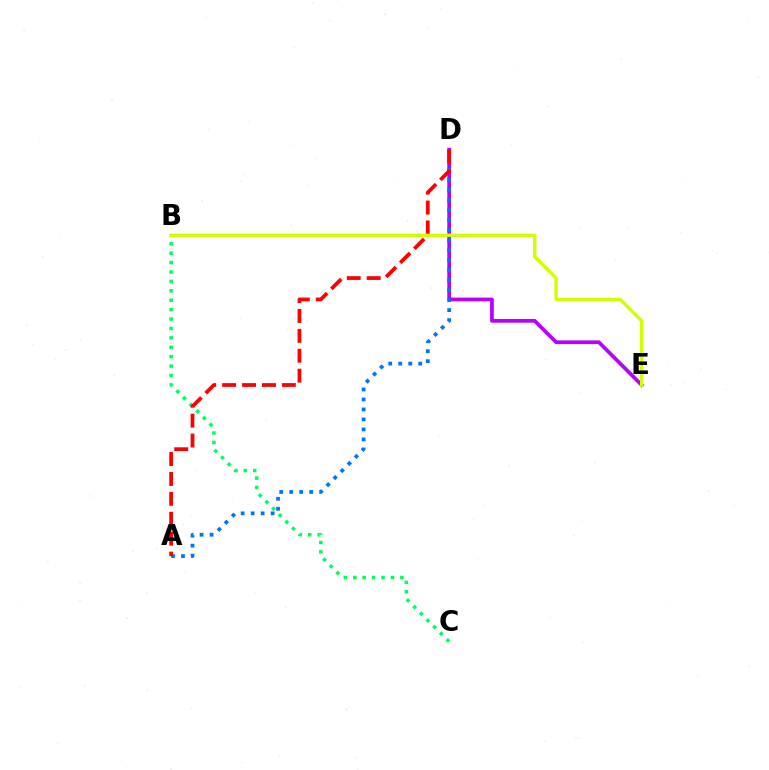{('D', 'E'): [{'color': '#b900ff', 'line_style': 'solid', 'thickness': 2.69}], ('B', 'C'): [{'color': '#00ff5c', 'line_style': 'dotted', 'thickness': 2.56}], ('A', 'D'): [{'color': '#0074ff', 'line_style': 'dotted', 'thickness': 2.71}, {'color': '#ff0000', 'line_style': 'dashed', 'thickness': 2.71}], ('B', 'E'): [{'color': '#d1ff00', 'line_style': 'solid', 'thickness': 2.45}]}